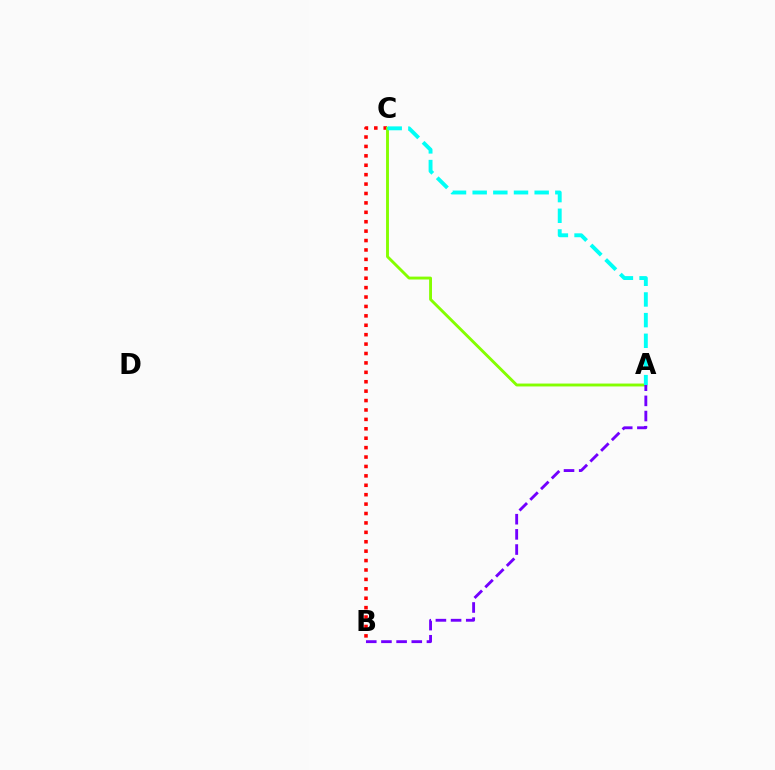{('B', 'C'): [{'color': '#ff0000', 'line_style': 'dotted', 'thickness': 2.56}], ('A', 'C'): [{'color': '#84ff00', 'line_style': 'solid', 'thickness': 2.08}, {'color': '#00fff6', 'line_style': 'dashed', 'thickness': 2.81}], ('A', 'B'): [{'color': '#7200ff', 'line_style': 'dashed', 'thickness': 2.06}]}